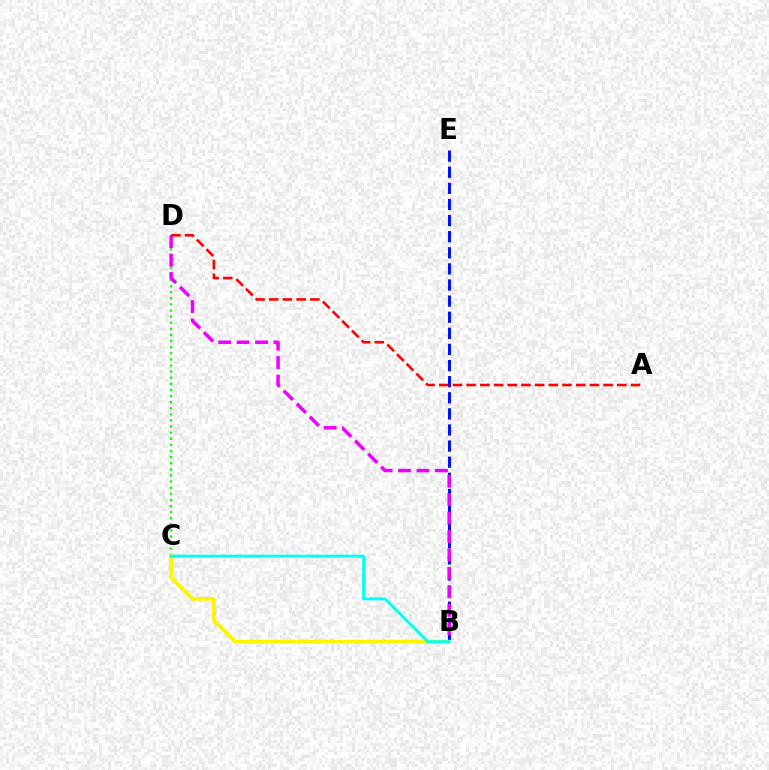{('B', 'E'): [{'color': '#0010ff', 'line_style': 'dashed', 'thickness': 2.19}], ('C', 'D'): [{'color': '#08ff00', 'line_style': 'dotted', 'thickness': 1.66}], ('B', 'D'): [{'color': '#ee00ff', 'line_style': 'dashed', 'thickness': 2.5}], ('B', 'C'): [{'color': '#fcf500', 'line_style': 'solid', 'thickness': 2.67}, {'color': '#00fff6', 'line_style': 'solid', 'thickness': 2.09}], ('A', 'D'): [{'color': '#ff0000', 'line_style': 'dashed', 'thickness': 1.86}]}